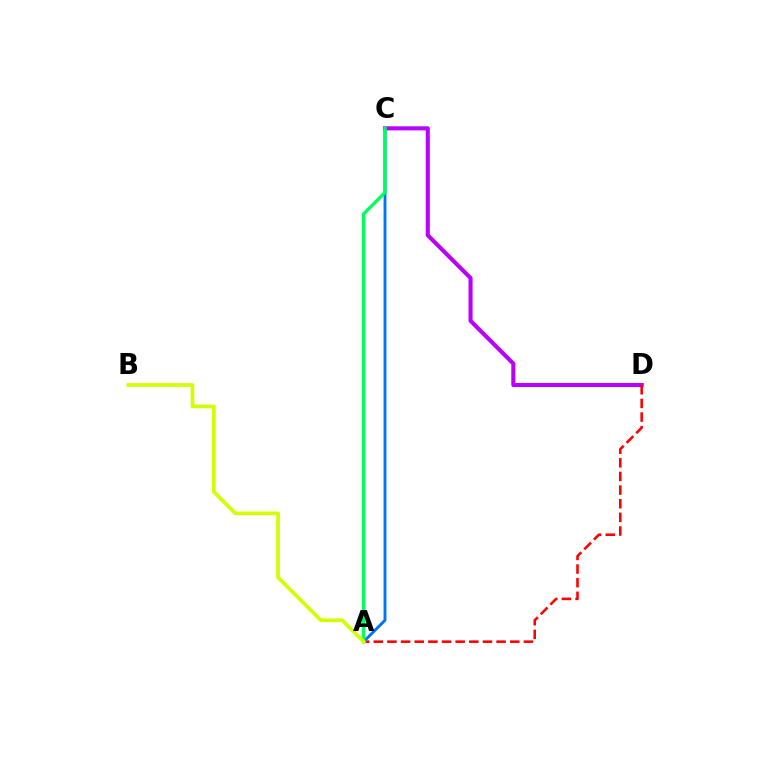{('C', 'D'): [{'color': '#b900ff', 'line_style': 'solid', 'thickness': 2.93}], ('A', 'D'): [{'color': '#ff0000', 'line_style': 'dashed', 'thickness': 1.85}], ('A', 'C'): [{'color': '#0074ff', 'line_style': 'solid', 'thickness': 2.09}, {'color': '#00ff5c', 'line_style': 'solid', 'thickness': 2.39}], ('A', 'B'): [{'color': '#d1ff00', 'line_style': 'solid', 'thickness': 2.67}]}